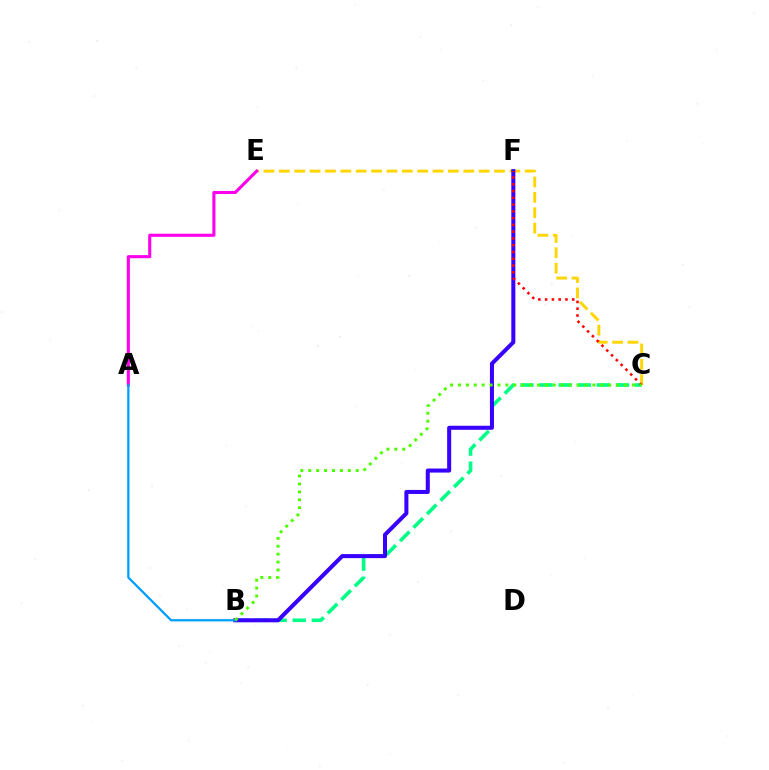{('C', 'E'): [{'color': '#ffd500', 'line_style': 'dashed', 'thickness': 2.09}], ('B', 'C'): [{'color': '#00ff86', 'line_style': 'dashed', 'thickness': 2.59}, {'color': '#4fff00', 'line_style': 'dotted', 'thickness': 2.15}], ('B', 'F'): [{'color': '#3700ff', 'line_style': 'solid', 'thickness': 2.9}], ('A', 'E'): [{'color': '#ff00ed', 'line_style': 'solid', 'thickness': 2.23}], ('C', 'F'): [{'color': '#ff0000', 'line_style': 'dotted', 'thickness': 1.84}], ('A', 'B'): [{'color': '#009eff', 'line_style': 'solid', 'thickness': 1.62}]}